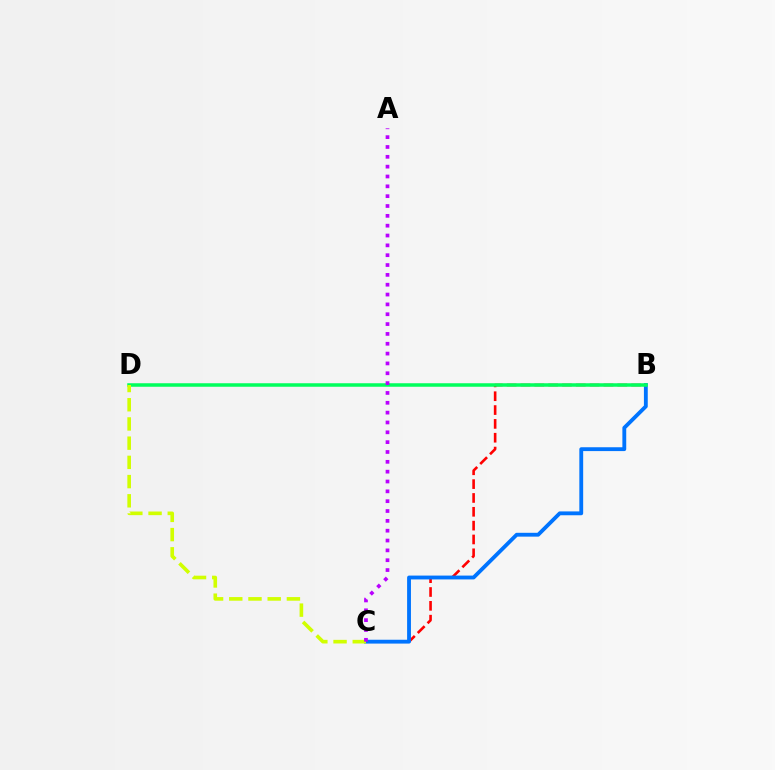{('B', 'C'): [{'color': '#ff0000', 'line_style': 'dashed', 'thickness': 1.88}, {'color': '#0074ff', 'line_style': 'solid', 'thickness': 2.76}], ('B', 'D'): [{'color': '#00ff5c', 'line_style': 'solid', 'thickness': 2.52}], ('C', 'D'): [{'color': '#d1ff00', 'line_style': 'dashed', 'thickness': 2.61}], ('A', 'C'): [{'color': '#b900ff', 'line_style': 'dotted', 'thickness': 2.67}]}